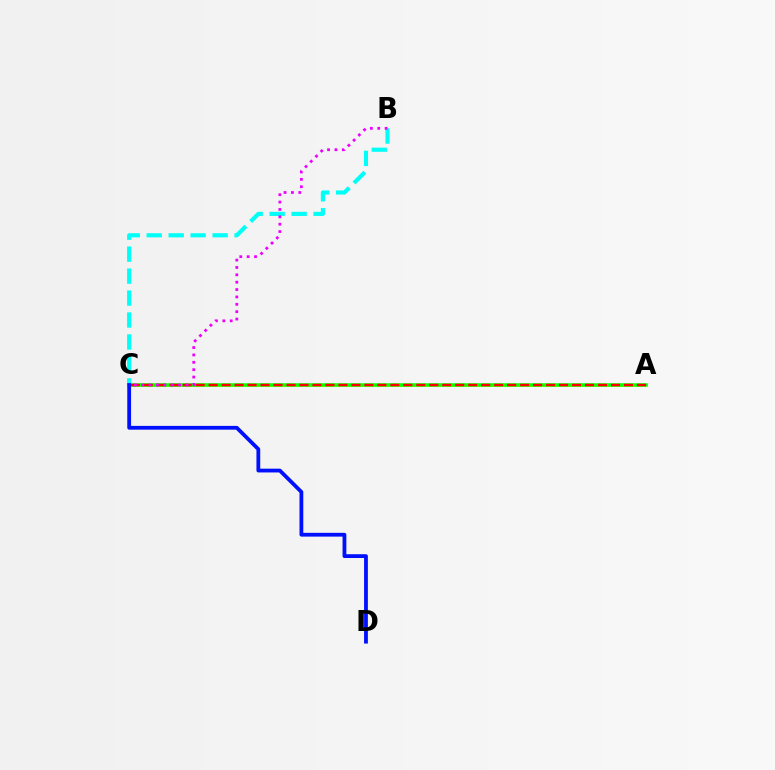{('A', 'C'): [{'color': '#fcf500', 'line_style': 'solid', 'thickness': 1.8}, {'color': '#08ff00', 'line_style': 'solid', 'thickness': 2.53}, {'color': '#ff0000', 'line_style': 'dashed', 'thickness': 1.76}], ('B', 'C'): [{'color': '#00fff6', 'line_style': 'dashed', 'thickness': 2.98}, {'color': '#ee00ff', 'line_style': 'dotted', 'thickness': 2.0}], ('C', 'D'): [{'color': '#0010ff', 'line_style': 'solid', 'thickness': 2.73}]}